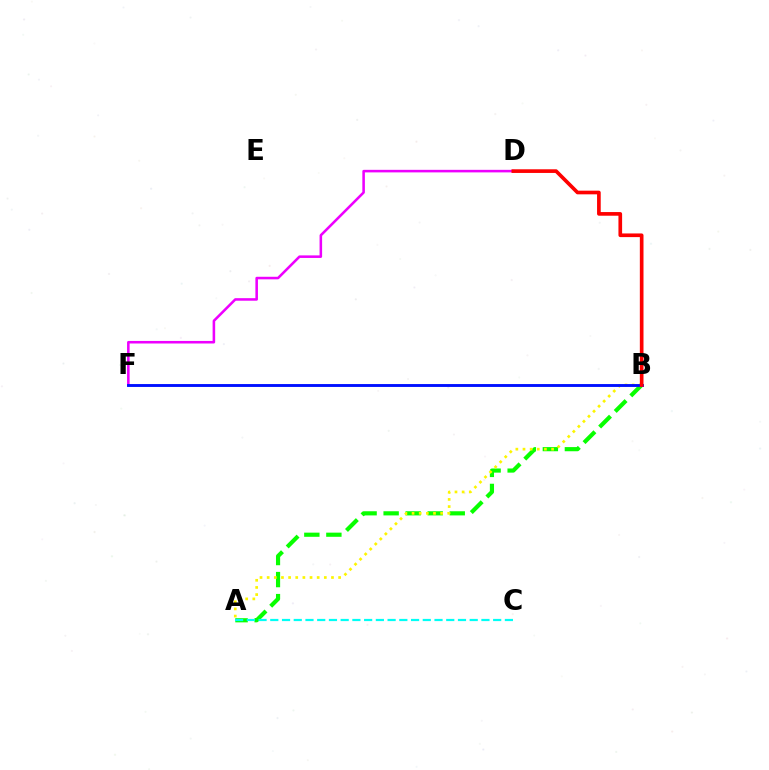{('A', 'B'): [{'color': '#08ff00', 'line_style': 'dashed', 'thickness': 2.99}, {'color': '#fcf500', 'line_style': 'dotted', 'thickness': 1.94}], ('D', 'F'): [{'color': '#ee00ff', 'line_style': 'solid', 'thickness': 1.84}], ('B', 'F'): [{'color': '#0010ff', 'line_style': 'solid', 'thickness': 2.07}], ('B', 'D'): [{'color': '#ff0000', 'line_style': 'solid', 'thickness': 2.64}], ('A', 'C'): [{'color': '#00fff6', 'line_style': 'dashed', 'thickness': 1.59}]}